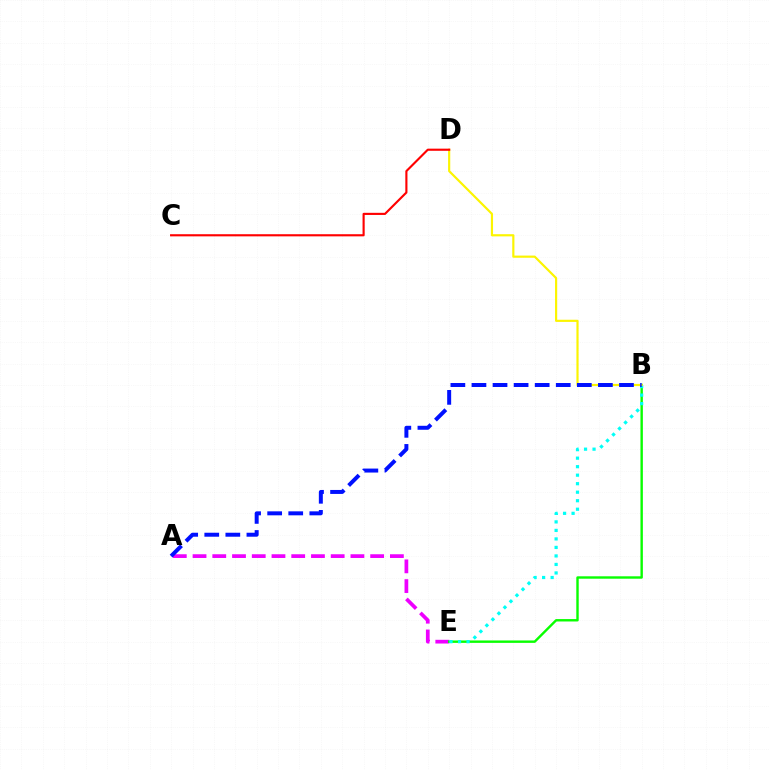{('A', 'E'): [{'color': '#ee00ff', 'line_style': 'dashed', 'thickness': 2.68}], ('B', 'E'): [{'color': '#08ff00', 'line_style': 'solid', 'thickness': 1.73}, {'color': '#00fff6', 'line_style': 'dotted', 'thickness': 2.31}], ('B', 'D'): [{'color': '#fcf500', 'line_style': 'solid', 'thickness': 1.56}], ('C', 'D'): [{'color': '#ff0000', 'line_style': 'solid', 'thickness': 1.54}], ('A', 'B'): [{'color': '#0010ff', 'line_style': 'dashed', 'thickness': 2.86}]}